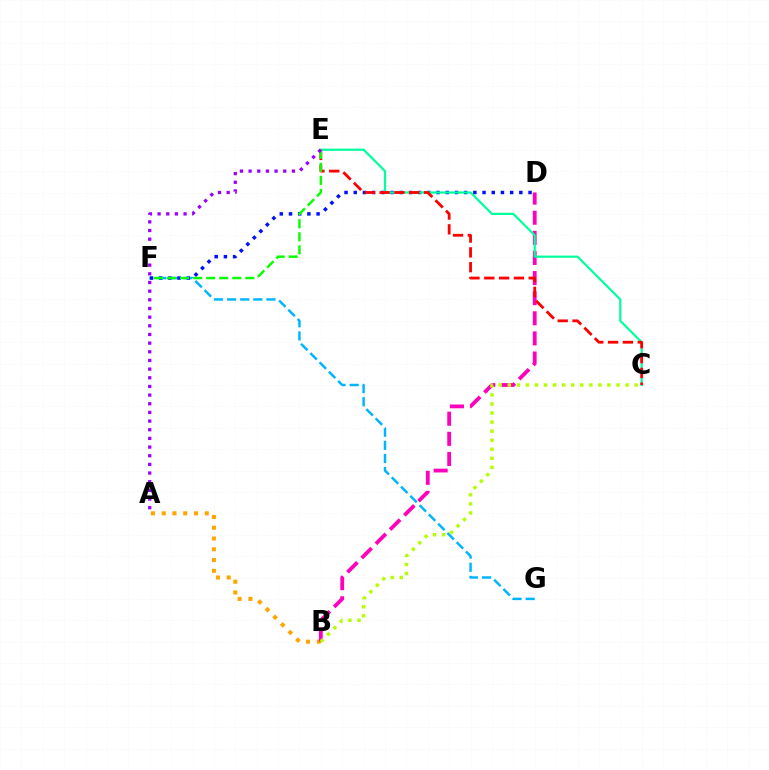{('F', 'G'): [{'color': '#00b5ff', 'line_style': 'dashed', 'thickness': 1.78}], ('A', 'B'): [{'color': '#ffa500', 'line_style': 'dotted', 'thickness': 2.92}], ('B', 'D'): [{'color': '#ff00bd', 'line_style': 'dashed', 'thickness': 2.73}], ('D', 'F'): [{'color': '#0010ff', 'line_style': 'dotted', 'thickness': 2.5}], ('C', 'E'): [{'color': '#00ff9d', 'line_style': 'solid', 'thickness': 1.58}, {'color': '#ff0000', 'line_style': 'dashed', 'thickness': 2.01}], ('E', 'F'): [{'color': '#08ff00', 'line_style': 'dashed', 'thickness': 1.77}], ('B', 'C'): [{'color': '#b3ff00', 'line_style': 'dotted', 'thickness': 2.46}], ('A', 'E'): [{'color': '#9b00ff', 'line_style': 'dotted', 'thickness': 2.35}]}